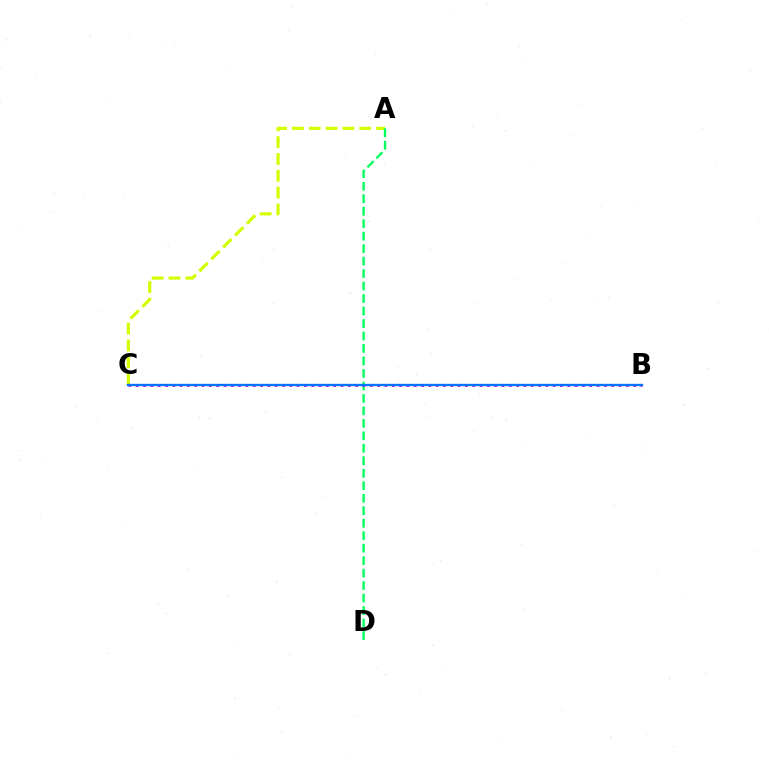{('A', 'C'): [{'color': '#d1ff00', 'line_style': 'dashed', 'thickness': 2.29}], ('A', 'D'): [{'color': '#00ff5c', 'line_style': 'dashed', 'thickness': 1.7}], ('B', 'C'): [{'color': '#b900ff', 'line_style': 'dotted', 'thickness': 1.99}, {'color': '#ff0000', 'line_style': 'dotted', 'thickness': 1.51}, {'color': '#0074ff', 'line_style': 'solid', 'thickness': 1.69}]}